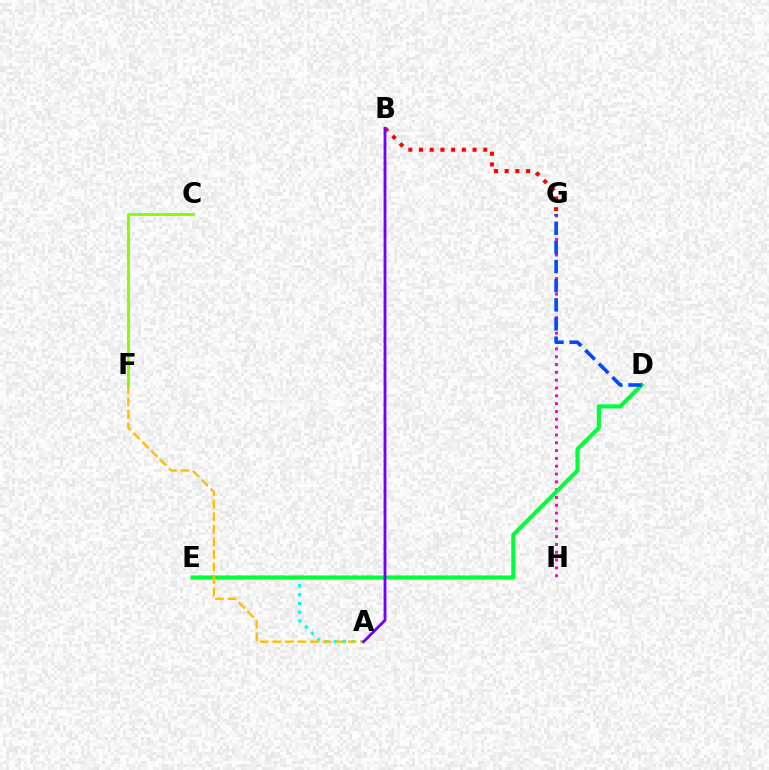{('A', 'E'): [{'color': '#00fff6', 'line_style': 'dotted', 'thickness': 2.4}], ('G', 'H'): [{'color': '#ff00cf', 'line_style': 'dotted', 'thickness': 2.12}], ('D', 'E'): [{'color': '#00ff39', 'line_style': 'solid', 'thickness': 2.93}], ('B', 'G'): [{'color': '#ff0000', 'line_style': 'dotted', 'thickness': 2.91}], ('A', 'F'): [{'color': '#ffbd00', 'line_style': 'dashed', 'thickness': 1.7}], ('A', 'B'): [{'color': '#7200ff', 'line_style': 'solid', 'thickness': 2.03}], ('D', 'G'): [{'color': '#004bff', 'line_style': 'dashed', 'thickness': 2.6}], ('C', 'F'): [{'color': '#84ff00', 'line_style': 'solid', 'thickness': 2.1}]}